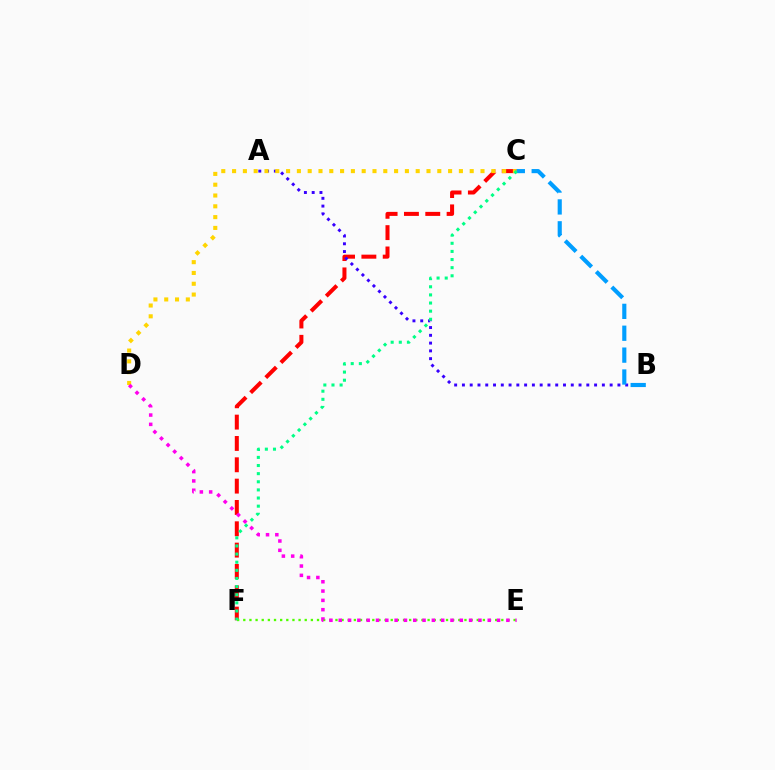{('C', 'F'): [{'color': '#ff0000', 'line_style': 'dashed', 'thickness': 2.9}, {'color': '#00ff86', 'line_style': 'dotted', 'thickness': 2.21}], ('E', 'F'): [{'color': '#4fff00', 'line_style': 'dotted', 'thickness': 1.67}], ('A', 'B'): [{'color': '#3700ff', 'line_style': 'dotted', 'thickness': 2.11}], ('C', 'D'): [{'color': '#ffd500', 'line_style': 'dotted', 'thickness': 2.93}], ('B', 'C'): [{'color': '#009eff', 'line_style': 'dashed', 'thickness': 2.97}], ('D', 'E'): [{'color': '#ff00ed', 'line_style': 'dotted', 'thickness': 2.53}]}